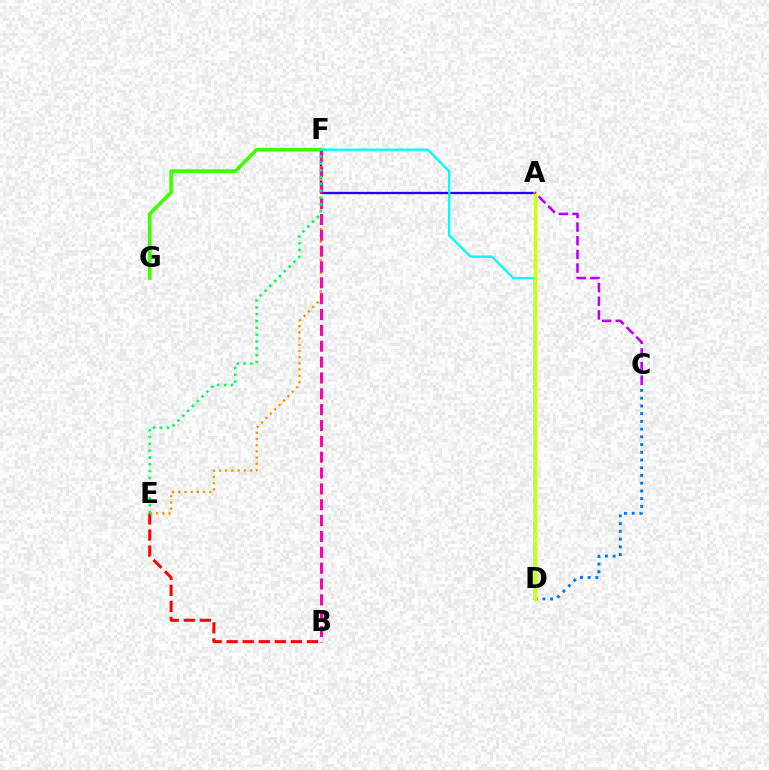{('B', 'E'): [{'color': '#ff0000', 'line_style': 'dashed', 'thickness': 2.18}], ('A', 'F'): [{'color': '#2500ff', 'line_style': 'solid', 'thickness': 1.67}], ('F', 'G'): [{'color': '#3dff00', 'line_style': 'solid', 'thickness': 2.61}], ('D', 'F'): [{'color': '#00fff6', 'line_style': 'solid', 'thickness': 1.7}], ('E', 'F'): [{'color': '#ff9400', 'line_style': 'dotted', 'thickness': 1.69}, {'color': '#00ff5c', 'line_style': 'dotted', 'thickness': 1.85}], ('C', 'D'): [{'color': '#0074ff', 'line_style': 'dotted', 'thickness': 2.1}], ('B', 'F'): [{'color': '#ff00ac', 'line_style': 'dashed', 'thickness': 2.15}], ('A', 'D'): [{'color': '#d1ff00', 'line_style': 'solid', 'thickness': 2.51}], ('A', 'C'): [{'color': '#b900ff', 'line_style': 'dashed', 'thickness': 1.85}]}